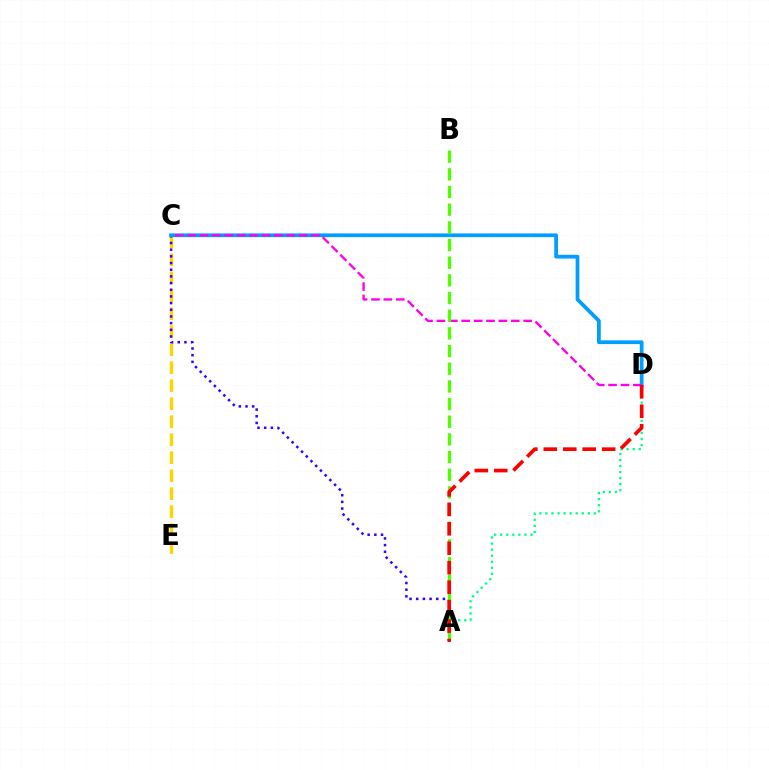{('A', 'D'): [{'color': '#00ff86', 'line_style': 'dotted', 'thickness': 1.65}, {'color': '#ff0000', 'line_style': 'dashed', 'thickness': 2.64}], ('C', 'E'): [{'color': '#ffd500', 'line_style': 'dashed', 'thickness': 2.44}], ('A', 'C'): [{'color': '#3700ff', 'line_style': 'dotted', 'thickness': 1.81}], ('C', 'D'): [{'color': '#009eff', 'line_style': 'solid', 'thickness': 2.7}, {'color': '#ff00ed', 'line_style': 'dashed', 'thickness': 1.68}], ('A', 'B'): [{'color': '#4fff00', 'line_style': 'dashed', 'thickness': 2.4}]}